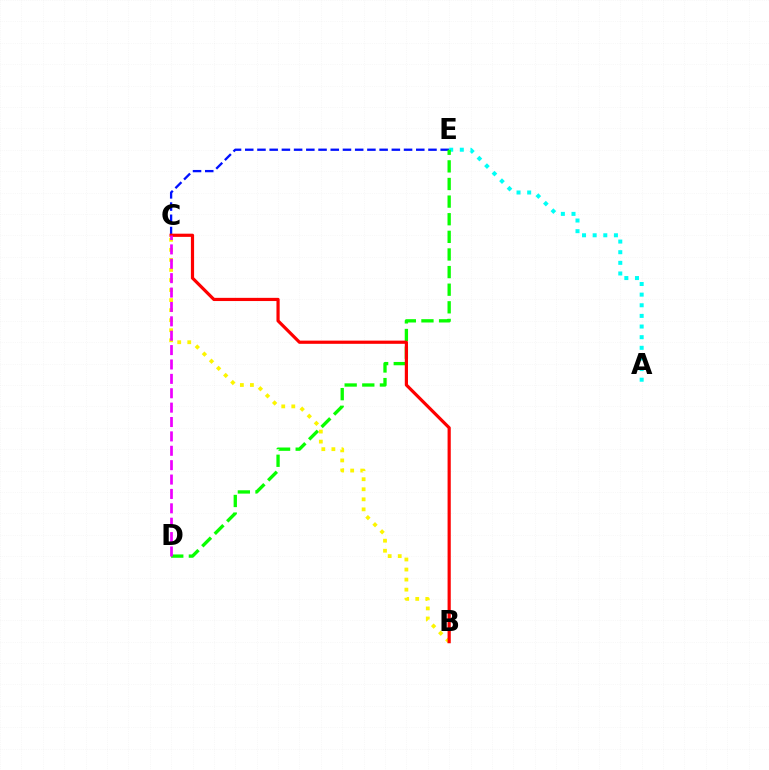{('C', 'E'): [{'color': '#0010ff', 'line_style': 'dashed', 'thickness': 1.66}], ('A', 'E'): [{'color': '#00fff6', 'line_style': 'dotted', 'thickness': 2.89}], ('D', 'E'): [{'color': '#08ff00', 'line_style': 'dashed', 'thickness': 2.39}], ('B', 'C'): [{'color': '#fcf500', 'line_style': 'dotted', 'thickness': 2.73}, {'color': '#ff0000', 'line_style': 'solid', 'thickness': 2.3}], ('C', 'D'): [{'color': '#ee00ff', 'line_style': 'dashed', 'thickness': 1.95}]}